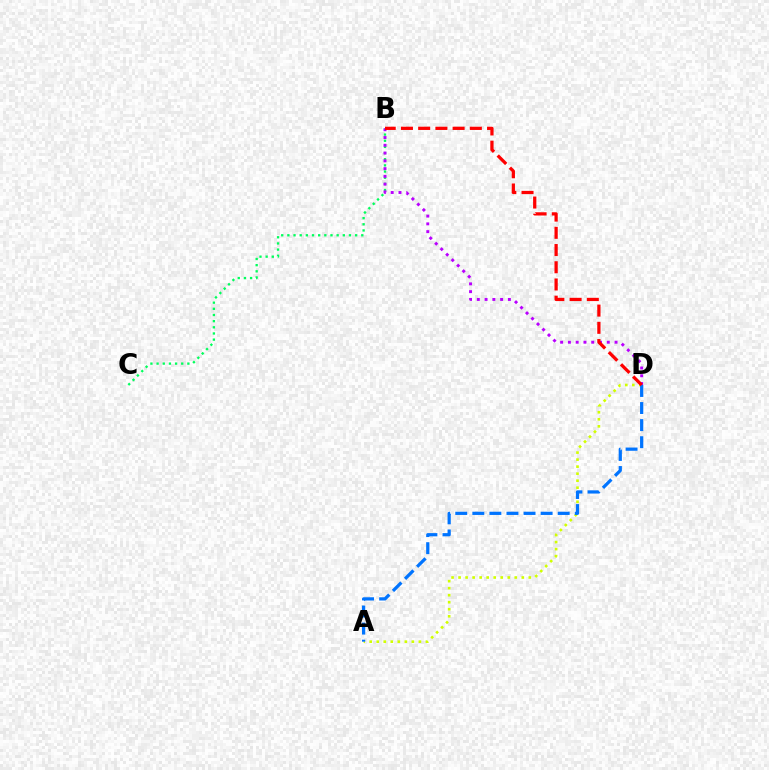{('A', 'D'): [{'color': '#d1ff00', 'line_style': 'dotted', 'thickness': 1.91}, {'color': '#0074ff', 'line_style': 'dashed', 'thickness': 2.32}], ('B', 'C'): [{'color': '#00ff5c', 'line_style': 'dotted', 'thickness': 1.67}], ('B', 'D'): [{'color': '#b900ff', 'line_style': 'dotted', 'thickness': 2.11}, {'color': '#ff0000', 'line_style': 'dashed', 'thickness': 2.34}]}